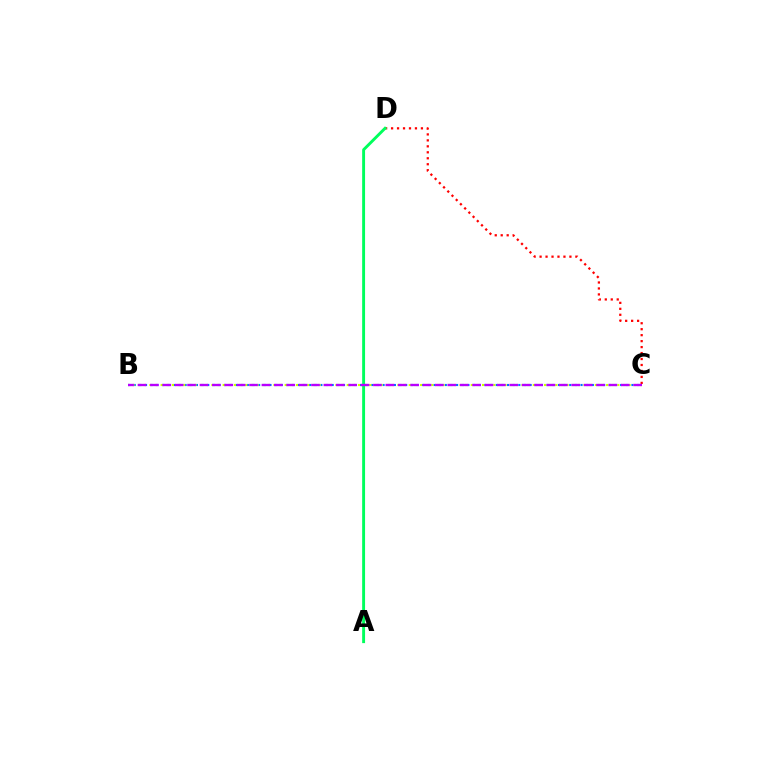{('B', 'C'): [{'color': '#0074ff', 'line_style': 'dotted', 'thickness': 1.54}, {'color': '#d1ff00', 'line_style': 'dotted', 'thickness': 1.53}, {'color': '#b900ff', 'line_style': 'dashed', 'thickness': 1.68}], ('C', 'D'): [{'color': '#ff0000', 'line_style': 'dotted', 'thickness': 1.62}], ('A', 'D'): [{'color': '#00ff5c', 'line_style': 'solid', 'thickness': 2.09}]}